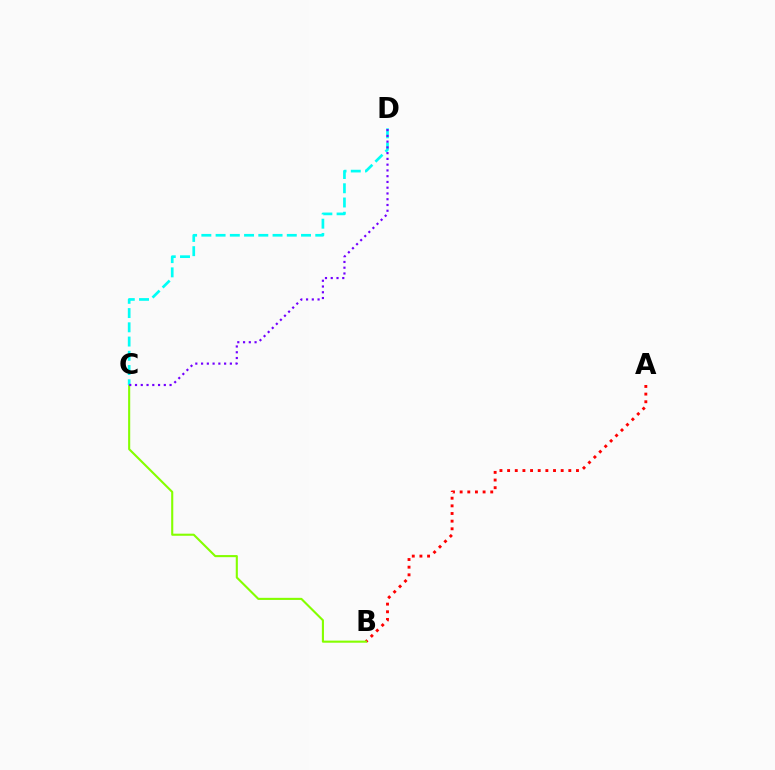{('A', 'B'): [{'color': '#ff0000', 'line_style': 'dotted', 'thickness': 2.08}], ('B', 'C'): [{'color': '#84ff00', 'line_style': 'solid', 'thickness': 1.52}], ('C', 'D'): [{'color': '#00fff6', 'line_style': 'dashed', 'thickness': 1.93}, {'color': '#7200ff', 'line_style': 'dotted', 'thickness': 1.57}]}